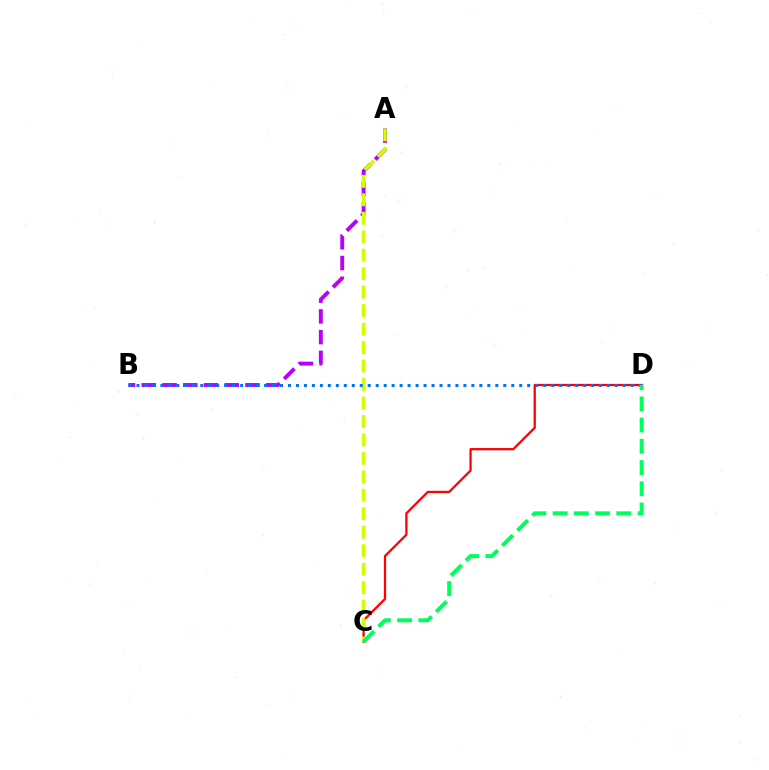{('C', 'D'): [{'color': '#ff0000', 'line_style': 'solid', 'thickness': 1.63}, {'color': '#00ff5c', 'line_style': 'dashed', 'thickness': 2.88}], ('A', 'B'): [{'color': '#b900ff', 'line_style': 'dashed', 'thickness': 2.82}], ('A', 'C'): [{'color': '#d1ff00', 'line_style': 'dashed', 'thickness': 2.51}], ('B', 'D'): [{'color': '#0074ff', 'line_style': 'dotted', 'thickness': 2.17}]}